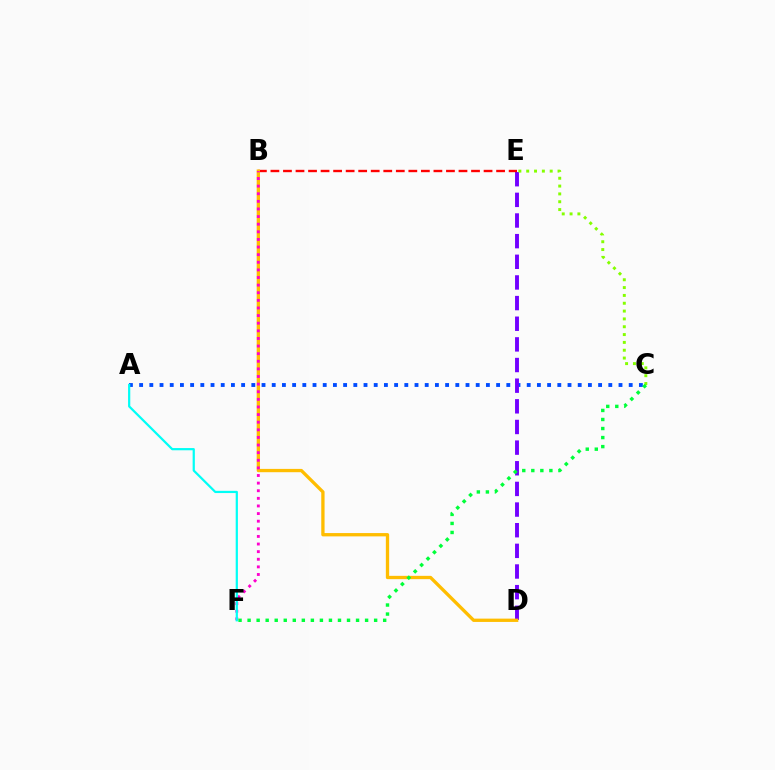{('A', 'C'): [{'color': '#004bff', 'line_style': 'dotted', 'thickness': 2.77}], ('D', 'E'): [{'color': '#7200ff', 'line_style': 'dashed', 'thickness': 2.8}], ('B', 'E'): [{'color': '#ff0000', 'line_style': 'dashed', 'thickness': 1.7}], ('C', 'E'): [{'color': '#84ff00', 'line_style': 'dotted', 'thickness': 2.13}], ('B', 'D'): [{'color': '#ffbd00', 'line_style': 'solid', 'thickness': 2.38}], ('B', 'F'): [{'color': '#ff00cf', 'line_style': 'dotted', 'thickness': 2.07}], ('A', 'F'): [{'color': '#00fff6', 'line_style': 'solid', 'thickness': 1.6}], ('C', 'F'): [{'color': '#00ff39', 'line_style': 'dotted', 'thickness': 2.46}]}